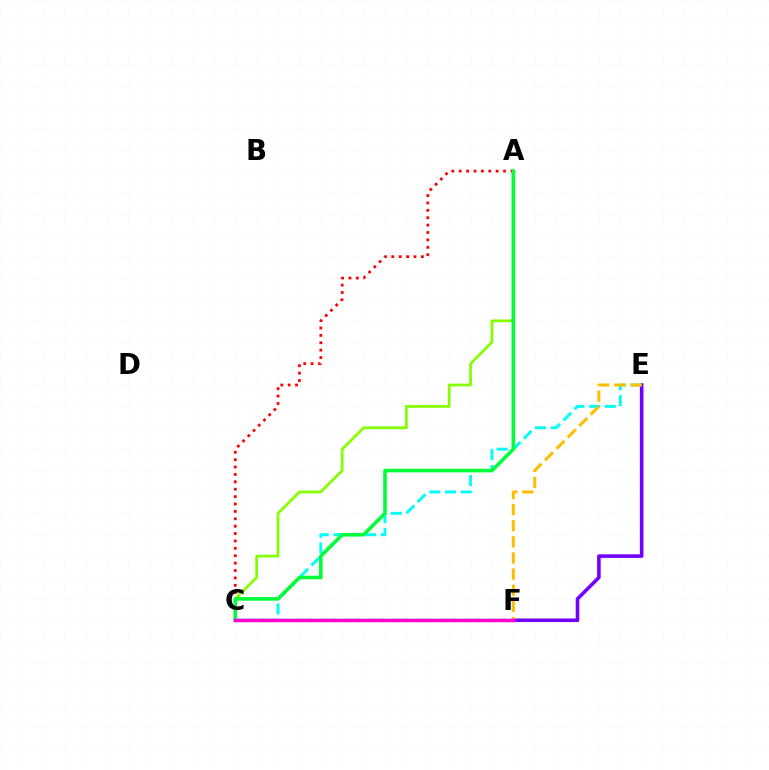{('A', 'C'): [{'color': '#ff0000', 'line_style': 'dotted', 'thickness': 2.01}, {'color': '#84ff00', 'line_style': 'solid', 'thickness': 1.97}, {'color': '#00ff39', 'line_style': 'solid', 'thickness': 2.6}], ('E', 'F'): [{'color': '#7200ff', 'line_style': 'solid', 'thickness': 2.59}, {'color': '#ffbd00', 'line_style': 'dashed', 'thickness': 2.19}], ('C', 'E'): [{'color': '#00fff6', 'line_style': 'dashed', 'thickness': 2.14}], ('C', 'F'): [{'color': '#004bff', 'line_style': 'dashed', 'thickness': 1.63}, {'color': '#ff00cf', 'line_style': 'solid', 'thickness': 2.51}]}